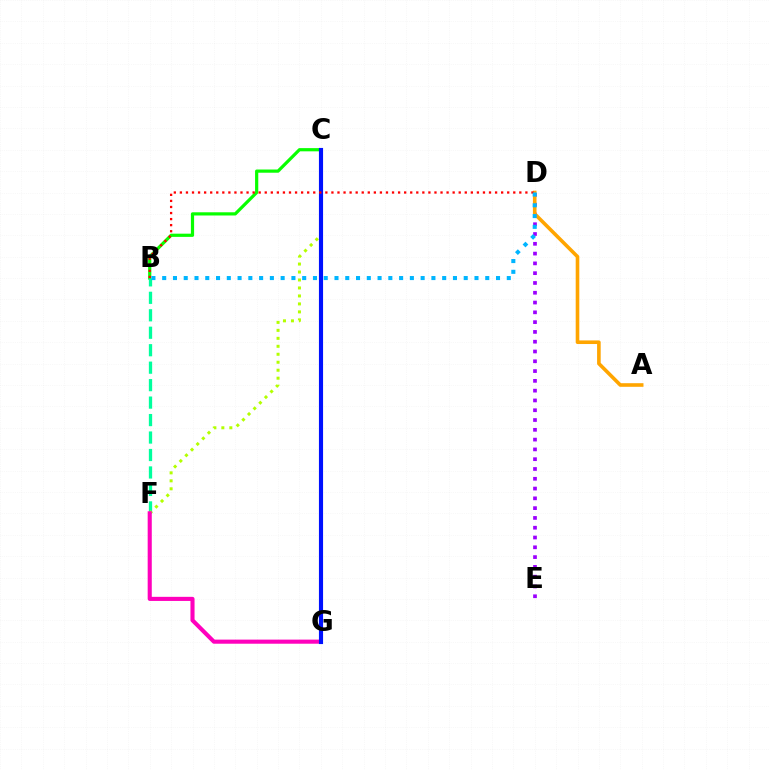{('D', 'E'): [{'color': '#9b00ff', 'line_style': 'dotted', 'thickness': 2.66}], ('A', 'D'): [{'color': '#ffa500', 'line_style': 'solid', 'thickness': 2.6}], ('B', 'C'): [{'color': '#08ff00', 'line_style': 'solid', 'thickness': 2.31}], ('B', 'F'): [{'color': '#00ff9d', 'line_style': 'dashed', 'thickness': 2.37}], ('C', 'F'): [{'color': '#b3ff00', 'line_style': 'dotted', 'thickness': 2.17}], ('F', 'G'): [{'color': '#ff00bd', 'line_style': 'solid', 'thickness': 2.95}], ('C', 'G'): [{'color': '#0010ff', 'line_style': 'solid', 'thickness': 2.98}], ('B', 'D'): [{'color': '#ff0000', 'line_style': 'dotted', 'thickness': 1.65}, {'color': '#00b5ff', 'line_style': 'dotted', 'thickness': 2.93}]}